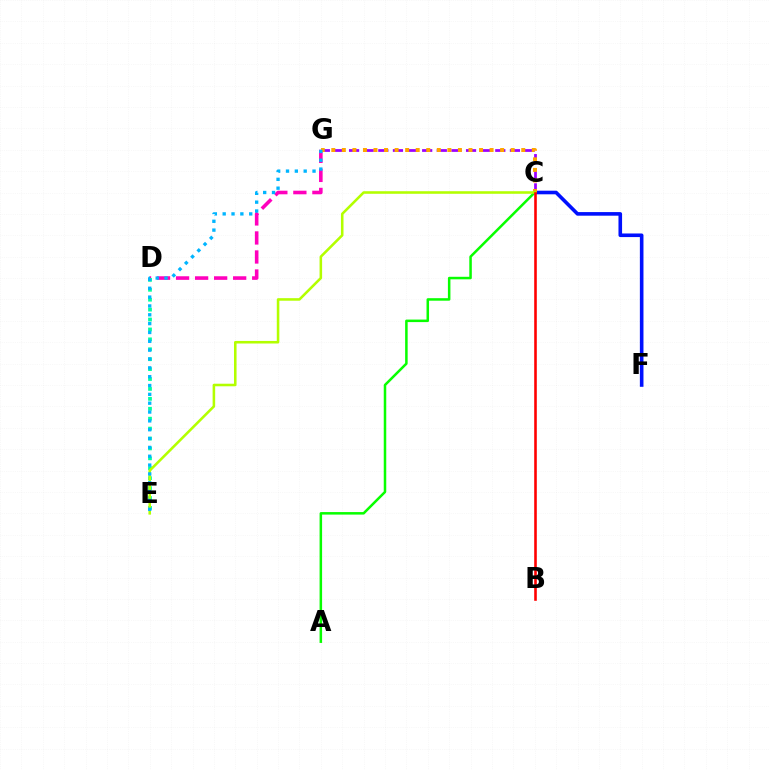{('C', 'F'): [{'color': '#0010ff', 'line_style': 'solid', 'thickness': 2.59}], ('C', 'G'): [{'color': '#9b00ff', 'line_style': 'dashed', 'thickness': 1.99}, {'color': '#ffa500', 'line_style': 'dotted', 'thickness': 2.87}], ('D', 'G'): [{'color': '#ff00bd', 'line_style': 'dashed', 'thickness': 2.59}], ('D', 'E'): [{'color': '#00ff9d', 'line_style': 'dotted', 'thickness': 2.69}], ('A', 'C'): [{'color': '#08ff00', 'line_style': 'solid', 'thickness': 1.81}], ('C', 'E'): [{'color': '#b3ff00', 'line_style': 'solid', 'thickness': 1.84}], ('B', 'C'): [{'color': '#ff0000', 'line_style': 'solid', 'thickness': 1.87}], ('E', 'G'): [{'color': '#00b5ff', 'line_style': 'dotted', 'thickness': 2.4}]}